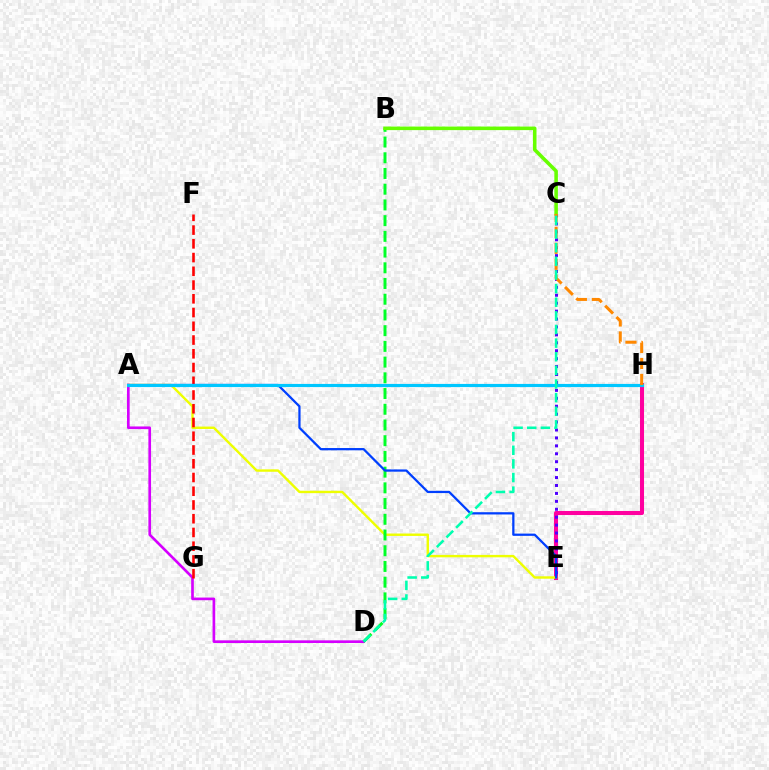{('E', 'H'): [{'color': '#ff00a0', 'line_style': 'solid', 'thickness': 2.92}], ('A', 'D'): [{'color': '#d600ff', 'line_style': 'solid', 'thickness': 1.91}], ('C', 'E'): [{'color': '#4f00ff', 'line_style': 'dotted', 'thickness': 2.15}], ('A', 'E'): [{'color': '#eeff00', 'line_style': 'solid', 'thickness': 1.74}, {'color': '#003fff', 'line_style': 'solid', 'thickness': 1.63}], ('B', 'D'): [{'color': '#00ff27', 'line_style': 'dashed', 'thickness': 2.14}], ('F', 'G'): [{'color': '#ff0000', 'line_style': 'dashed', 'thickness': 1.87}], ('A', 'H'): [{'color': '#00c7ff', 'line_style': 'solid', 'thickness': 2.28}], ('B', 'C'): [{'color': '#66ff00', 'line_style': 'solid', 'thickness': 2.56}], ('C', 'H'): [{'color': '#ff8800', 'line_style': 'dashed', 'thickness': 2.17}], ('C', 'D'): [{'color': '#00ffaf', 'line_style': 'dashed', 'thickness': 1.85}]}